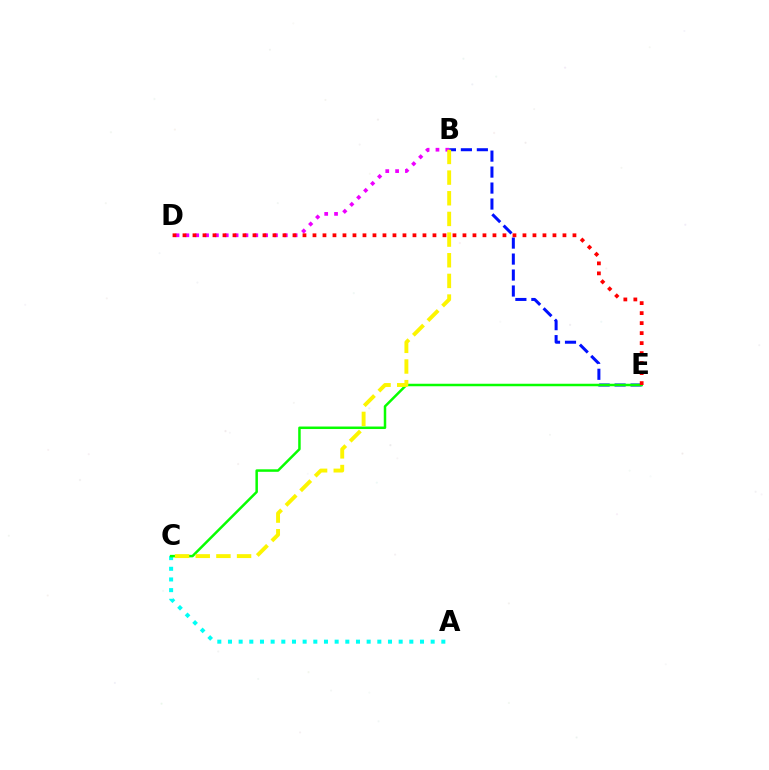{('A', 'C'): [{'color': '#00fff6', 'line_style': 'dotted', 'thickness': 2.9}], ('B', 'E'): [{'color': '#0010ff', 'line_style': 'dashed', 'thickness': 2.17}], ('C', 'E'): [{'color': '#08ff00', 'line_style': 'solid', 'thickness': 1.8}], ('B', 'D'): [{'color': '#ee00ff', 'line_style': 'dotted', 'thickness': 2.68}], ('D', 'E'): [{'color': '#ff0000', 'line_style': 'dotted', 'thickness': 2.72}], ('B', 'C'): [{'color': '#fcf500', 'line_style': 'dashed', 'thickness': 2.81}]}